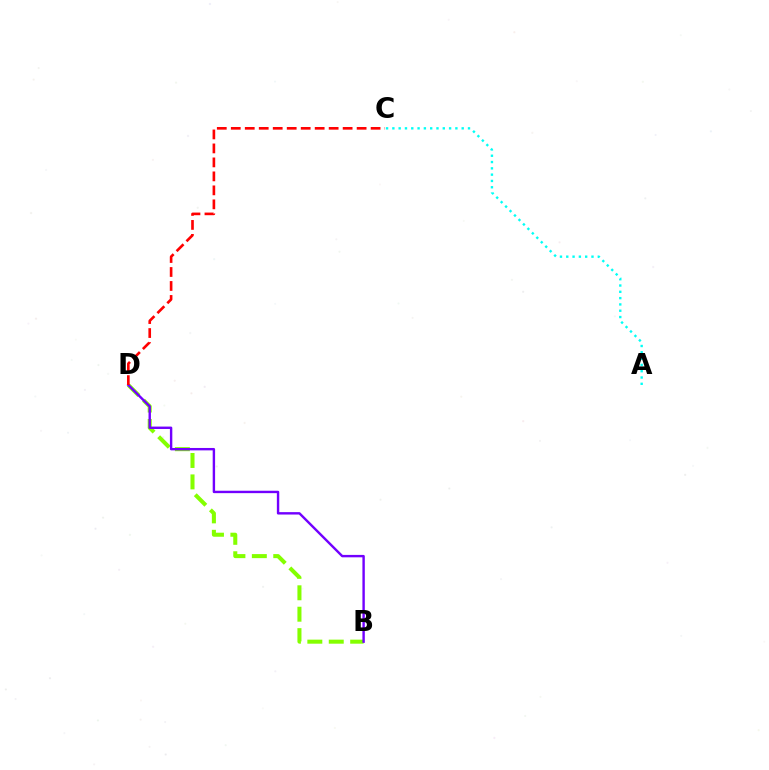{('A', 'C'): [{'color': '#00fff6', 'line_style': 'dotted', 'thickness': 1.71}], ('B', 'D'): [{'color': '#84ff00', 'line_style': 'dashed', 'thickness': 2.91}, {'color': '#7200ff', 'line_style': 'solid', 'thickness': 1.73}], ('C', 'D'): [{'color': '#ff0000', 'line_style': 'dashed', 'thickness': 1.9}]}